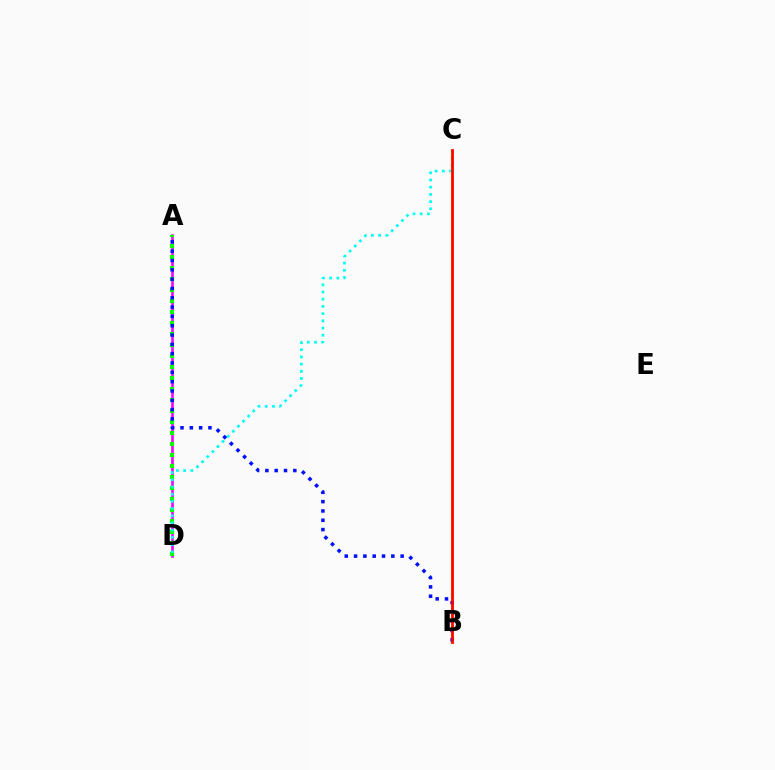{('A', 'D'): [{'color': '#ee00ff', 'line_style': 'solid', 'thickness': 1.88}, {'color': '#08ff00', 'line_style': 'dotted', 'thickness': 2.99}], ('C', 'D'): [{'color': '#00fff6', 'line_style': 'dotted', 'thickness': 1.96}], ('B', 'C'): [{'color': '#fcf500', 'line_style': 'solid', 'thickness': 2.0}, {'color': '#ff0000', 'line_style': 'solid', 'thickness': 1.96}], ('A', 'B'): [{'color': '#0010ff', 'line_style': 'dotted', 'thickness': 2.53}]}